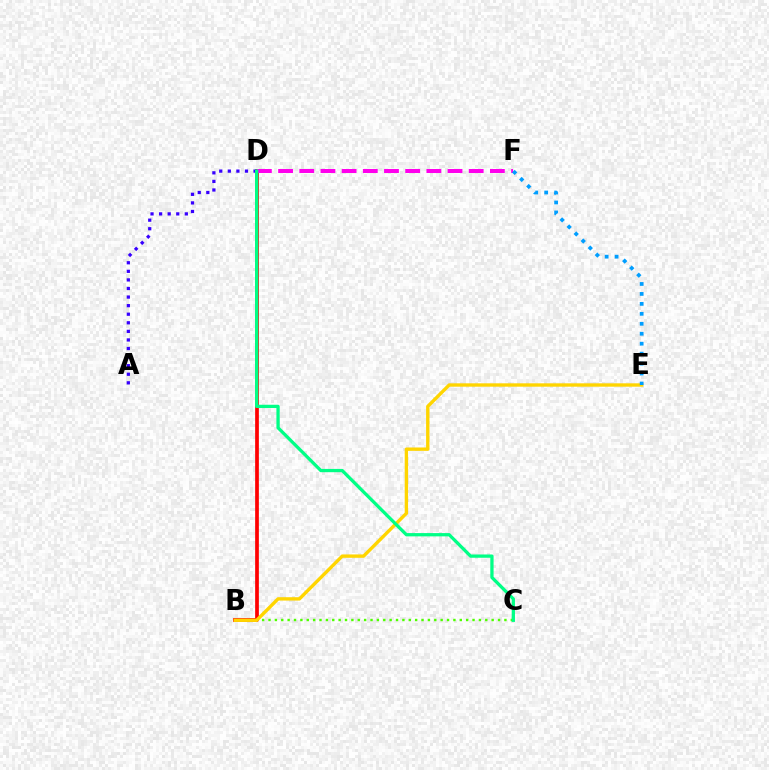{('B', 'C'): [{'color': '#4fff00', 'line_style': 'dotted', 'thickness': 1.73}], ('B', 'D'): [{'color': '#ff0000', 'line_style': 'solid', 'thickness': 2.67}], ('B', 'E'): [{'color': '#ffd500', 'line_style': 'solid', 'thickness': 2.42}], ('D', 'F'): [{'color': '#ff00ed', 'line_style': 'dashed', 'thickness': 2.88}], ('E', 'F'): [{'color': '#009eff', 'line_style': 'dotted', 'thickness': 2.71}], ('A', 'D'): [{'color': '#3700ff', 'line_style': 'dotted', 'thickness': 2.33}], ('C', 'D'): [{'color': '#00ff86', 'line_style': 'solid', 'thickness': 2.36}]}